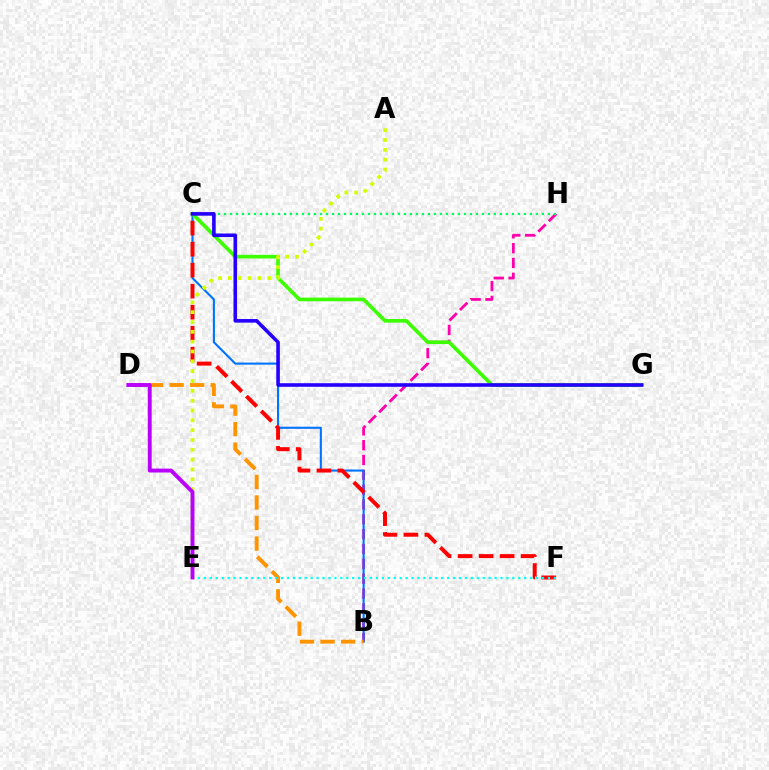{('B', 'H'): [{'color': '#ff00ac', 'line_style': 'dashed', 'thickness': 2.01}], ('B', 'C'): [{'color': '#0074ff', 'line_style': 'solid', 'thickness': 1.52}], ('C', 'G'): [{'color': '#3dff00', 'line_style': 'solid', 'thickness': 2.63}, {'color': '#2500ff', 'line_style': 'solid', 'thickness': 2.59}], ('C', 'F'): [{'color': '#ff0000', 'line_style': 'dashed', 'thickness': 2.85}], ('A', 'E'): [{'color': '#d1ff00', 'line_style': 'dotted', 'thickness': 2.67}], ('B', 'D'): [{'color': '#ff9400', 'line_style': 'dashed', 'thickness': 2.79}], ('C', 'H'): [{'color': '#00ff5c', 'line_style': 'dotted', 'thickness': 1.63}], ('E', 'F'): [{'color': '#00fff6', 'line_style': 'dotted', 'thickness': 1.61}], ('D', 'E'): [{'color': '#b900ff', 'line_style': 'solid', 'thickness': 2.8}]}